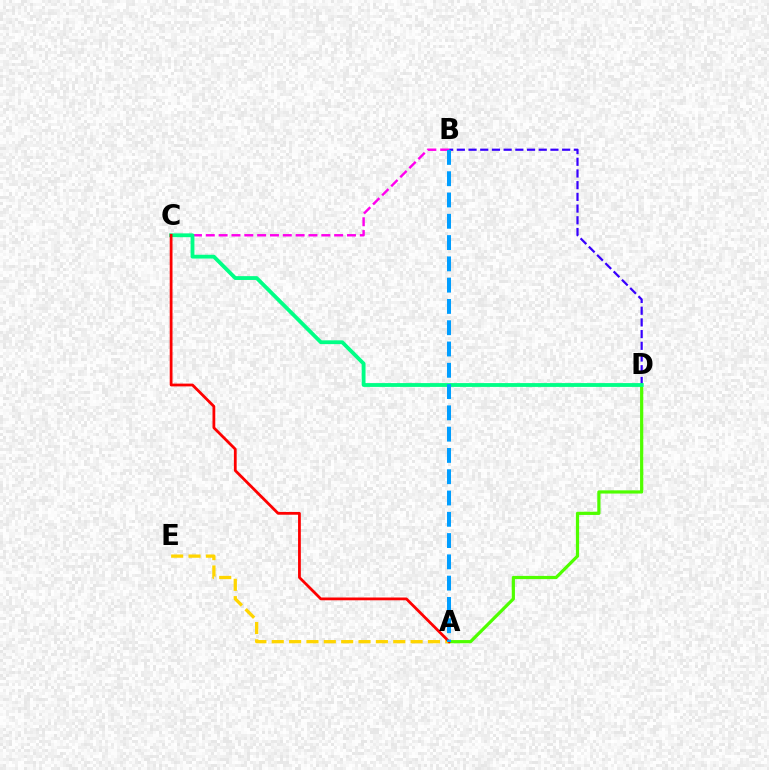{('A', 'D'): [{'color': '#4fff00', 'line_style': 'solid', 'thickness': 2.31}], ('B', 'D'): [{'color': '#3700ff', 'line_style': 'dashed', 'thickness': 1.59}], ('B', 'C'): [{'color': '#ff00ed', 'line_style': 'dashed', 'thickness': 1.74}], ('C', 'D'): [{'color': '#00ff86', 'line_style': 'solid', 'thickness': 2.75}], ('A', 'E'): [{'color': '#ffd500', 'line_style': 'dashed', 'thickness': 2.36}], ('A', 'C'): [{'color': '#ff0000', 'line_style': 'solid', 'thickness': 2.0}], ('A', 'B'): [{'color': '#009eff', 'line_style': 'dashed', 'thickness': 2.89}]}